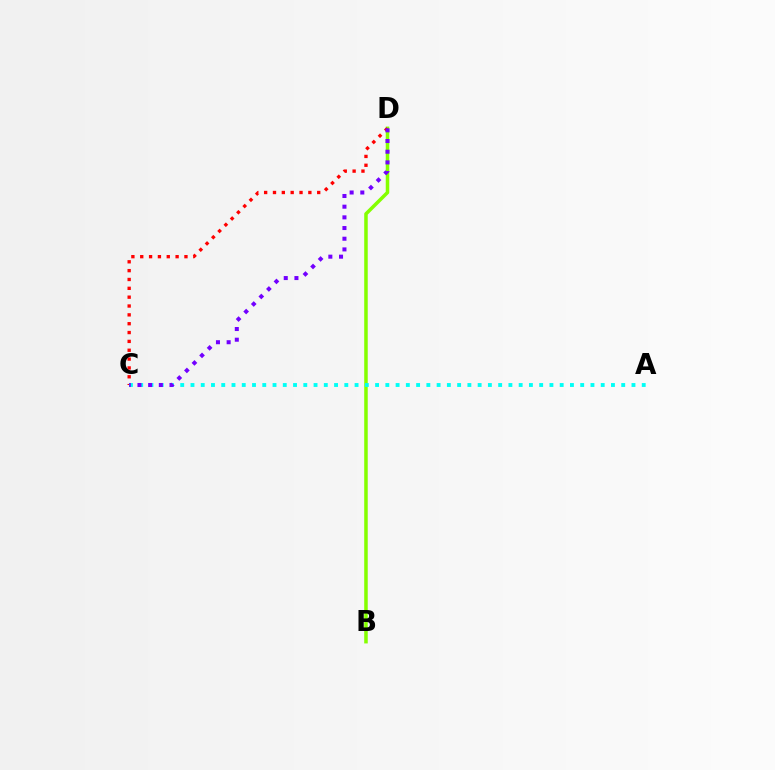{('B', 'D'): [{'color': '#84ff00', 'line_style': 'solid', 'thickness': 2.53}], ('C', 'D'): [{'color': '#ff0000', 'line_style': 'dotted', 'thickness': 2.4}, {'color': '#7200ff', 'line_style': 'dotted', 'thickness': 2.9}], ('A', 'C'): [{'color': '#00fff6', 'line_style': 'dotted', 'thickness': 2.79}]}